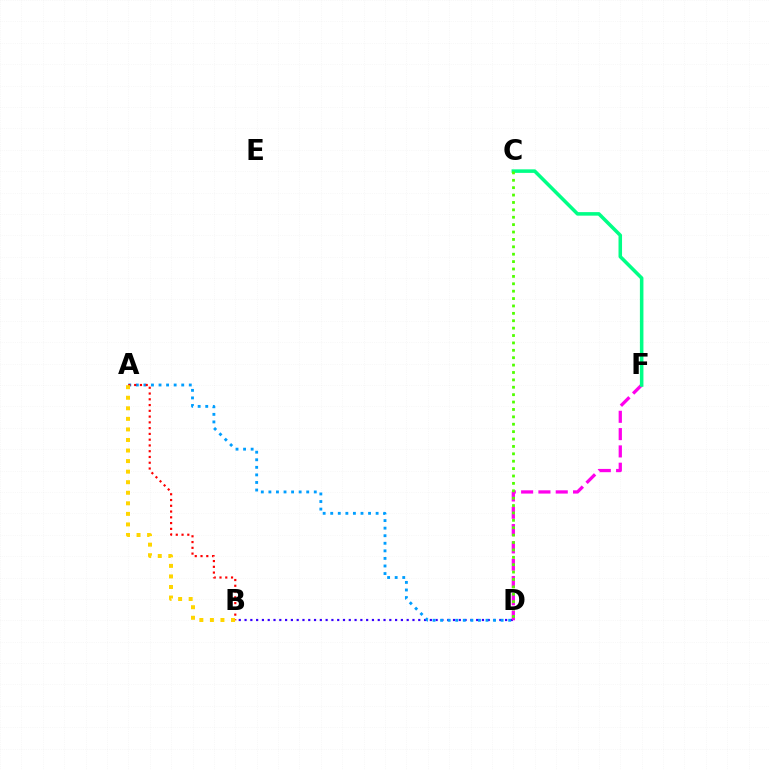{('B', 'D'): [{'color': '#3700ff', 'line_style': 'dotted', 'thickness': 1.57}], ('D', 'F'): [{'color': '#ff00ed', 'line_style': 'dashed', 'thickness': 2.35}], ('A', 'D'): [{'color': '#009eff', 'line_style': 'dotted', 'thickness': 2.06}], ('A', 'B'): [{'color': '#ff0000', 'line_style': 'dotted', 'thickness': 1.57}, {'color': '#ffd500', 'line_style': 'dotted', 'thickness': 2.87}], ('C', 'F'): [{'color': '#00ff86', 'line_style': 'solid', 'thickness': 2.54}], ('C', 'D'): [{'color': '#4fff00', 'line_style': 'dotted', 'thickness': 2.01}]}